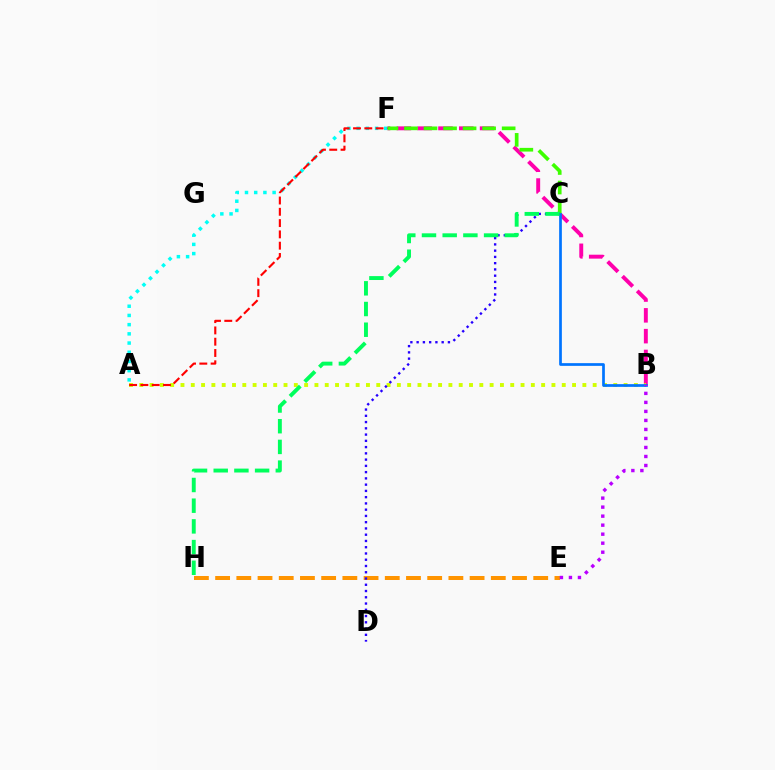{('B', 'F'): [{'color': '#ff00ac', 'line_style': 'dashed', 'thickness': 2.83}], ('C', 'F'): [{'color': '#3dff00', 'line_style': 'dashed', 'thickness': 2.65}], ('A', 'B'): [{'color': '#d1ff00', 'line_style': 'dotted', 'thickness': 2.8}], ('E', 'H'): [{'color': '#ff9400', 'line_style': 'dashed', 'thickness': 2.88}], ('A', 'F'): [{'color': '#00fff6', 'line_style': 'dotted', 'thickness': 2.5}, {'color': '#ff0000', 'line_style': 'dashed', 'thickness': 1.53}], ('B', 'C'): [{'color': '#0074ff', 'line_style': 'solid', 'thickness': 1.95}], ('C', 'D'): [{'color': '#2500ff', 'line_style': 'dotted', 'thickness': 1.7}], ('B', 'E'): [{'color': '#b900ff', 'line_style': 'dotted', 'thickness': 2.45}], ('C', 'H'): [{'color': '#00ff5c', 'line_style': 'dashed', 'thickness': 2.81}]}